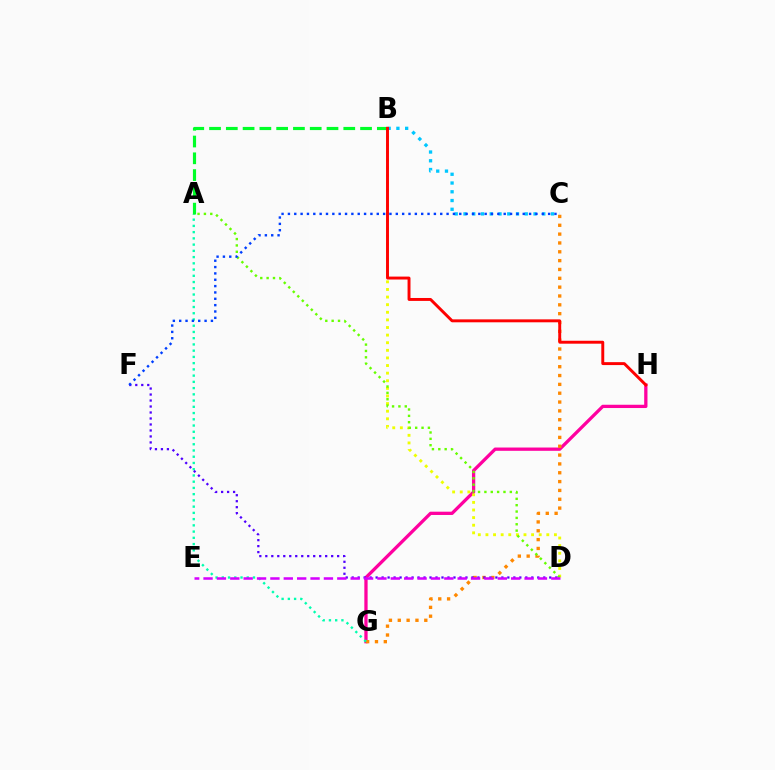{('G', 'H'): [{'color': '#ff00a0', 'line_style': 'solid', 'thickness': 2.36}], ('C', 'G'): [{'color': '#ff8800', 'line_style': 'dotted', 'thickness': 2.4}], ('B', 'D'): [{'color': '#eeff00', 'line_style': 'dotted', 'thickness': 2.07}], ('B', 'C'): [{'color': '#00c7ff', 'line_style': 'dotted', 'thickness': 2.38}], ('A', 'G'): [{'color': '#00ffaf', 'line_style': 'dotted', 'thickness': 1.7}], ('A', 'D'): [{'color': '#66ff00', 'line_style': 'dotted', 'thickness': 1.73}], ('A', 'B'): [{'color': '#00ff27', 'line_style': 'dashed', 'thickness': 2.28}], ('D', 'F'): [{'color': '#4f00ff', 'line_style': 'dotted', 'thickness': 1.63}], ('B', 'H'): [{'color': '#ff0000', 'line_style': 'solid', 'thickness': 2.11}], ('D', 'E'): [{'color': '#d600ff', 'line_style': 'dashed', 'thickness': 1.82}], ('C', 'F'): [{'color': '#003fff', 'line_style': 'dotted', 'thickness': 1.72}]}